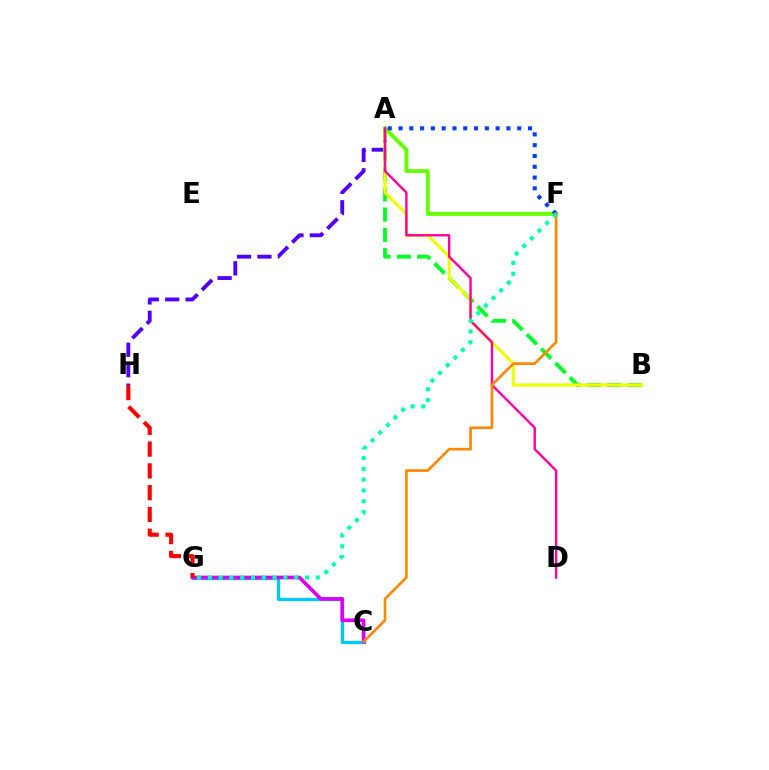{('A', 'H'): [{'color': '#4f00ff', 'line_style': 'dashed', 'thickness': 2.77}], ('A', 'B'): [{'color': '#00ff27', 'line_style': 'dashed', 'thickness': 2.76}, {'color': '#eeff00', 'line_style': 'solid', 'thickness': 2.24}], ('C', 'G'): [{'color': '#00c7ff', 'line_style': 'solid', 'thickness': 2.39}, {'color': '#d600ff', 'line_style': 'solid', 'thickness': 2.64}], ('A', 'F'): [{'color': '#66ff00', 'line_style': 'solid', 'thickness': 2.8}, {'color': '#003fff', 'line_style': 'dotted', 'thickness': 2.93}], ('G', 'H'): [{'color': '#ff0000', 'line_style': 'dashed', 'thickness': 2.96}], ('A', 'D'): [{'color': '#ff00a0', 'line_style': 'solid', 'thickness': 1.74}], ('C', 'F'): [{'color': '#ff8800', 'line_style': 'solid', 'thickness': 1.92}], ('F', 'G'): [{'color': '#00ffaf', 'line_style': 'dotted', 'thickness': 2.93}]}